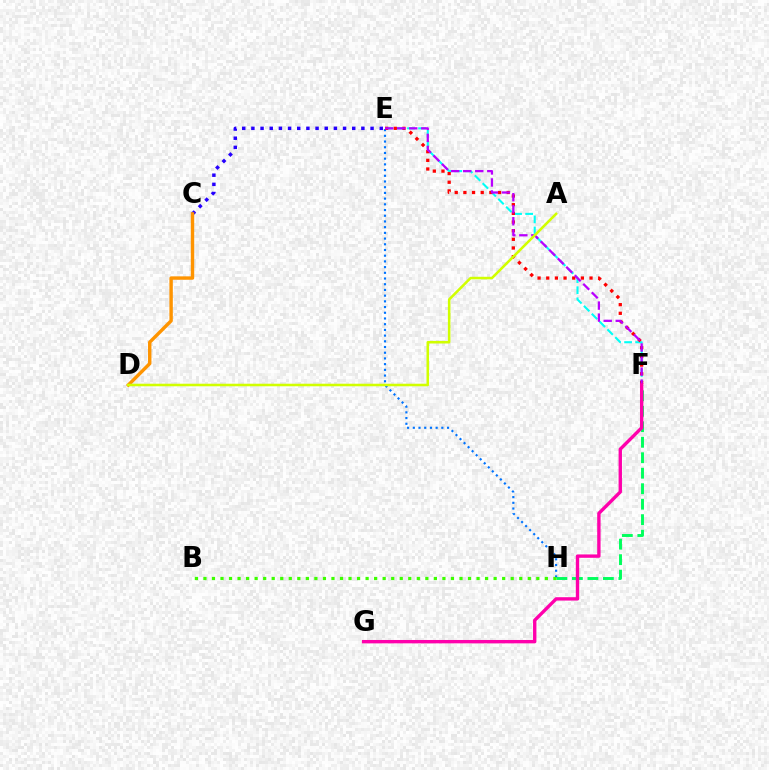{('E', 'F'): [{'color': '#00fff6', 'line_style': 'dashed', 'thickness': 1.5}, {'color': '#ff0000', 'line_style': 'dotted', 'thickness': 2.35}, {'color': '#b900ff', 'line_style': 'dashed', 'thickness': 1.63}], ('C', 'E'): [{'color': '#2500ff', 'line_style': 'dotted', 'thickness': 2.49}], ('F', 'H'): [{'color': '#00ff5c', 'line_style': 'dashed', 'thickness': 2.1}], ('E', 'H'): [{'color': '#0074ff', 'line_style': 'dotted', 'thickness': 1.55}], ('C', 'D'): [{'color': '#ff9400', 'line_style': 'solid', 'thickness': 2.45}], ('A', 'D'): [{'color': '#d1ff00', 'line_style': 'solid', 'thickness': 1.84}], ('F', 'G'): [{'color': '#ff00ac', 'line_style': 'solid', 'thickness': 2.43}], ('B', 'H'): [{'color': '#3dff00', 'line_style': 'dotted', 'thickness': 2.32}]}